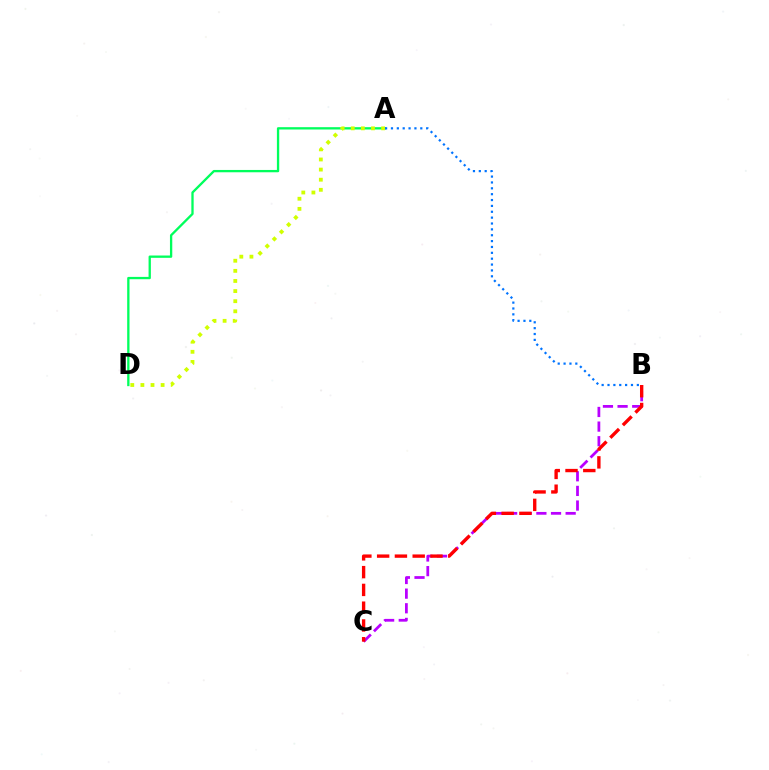{('B', 'C'): [{'color': '#b900ff', 'line_style': 'dashed', 'thickness': 1.99}, {'color': '#ff0000', 'line_style': 'dashed', 'thickness': 2.41}], ('A', 'D'): [{'color': '#00ff5c', 'line_style': 'solid', 'thickness': 1.67}, {'color': '#d1ff00', 'line_style': 'dotted', 'thickness': 2.75}], ('A', 'B'): [{'color': '#0074ff', 'line_style': 'dotted', 'thickness': 1.59}]}